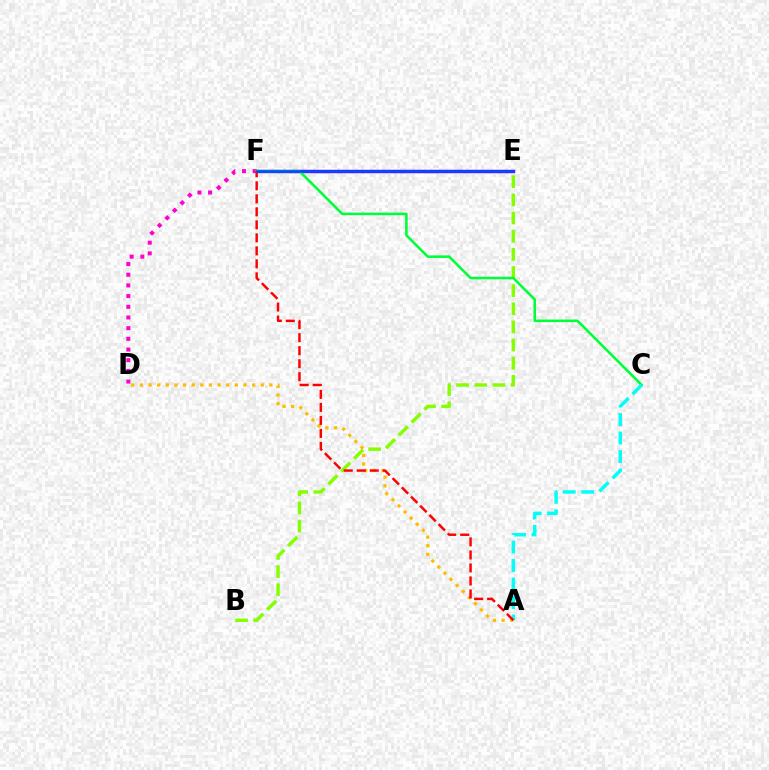{('B', 'E'): [{'color': '#84ff00', 'line_style': 'dashed', 'thickness': 2.46}], ('D', 'F'): [{'color': '#ff00cf', 'line_style': 'dotted', 'thickness': 2.9}], ('E', 'F'): [{'color': '#7200ff', 'line_style': 'solid', 'thickness': 2.49}, {'color': '#004bff', 'line_style': 'solid', 'thickness': 1.85}], ('C', 'F'): [{'color': '#00ff39', 'line_style': 'solid', 'thickness': 1.85}], ('A', 'D'): [{'color': '#ffbd00', 'line_style': 'dotted', 'thickness': 2.35}], ('A', 'C'): [{'color': '#00fff6', 'line_style': 'dashed', 'thickness': 2.51}], ('A', 'F'): [{'color': '#ff0000', 'line_style': 'dashed', 'thickness': 1.77}]}